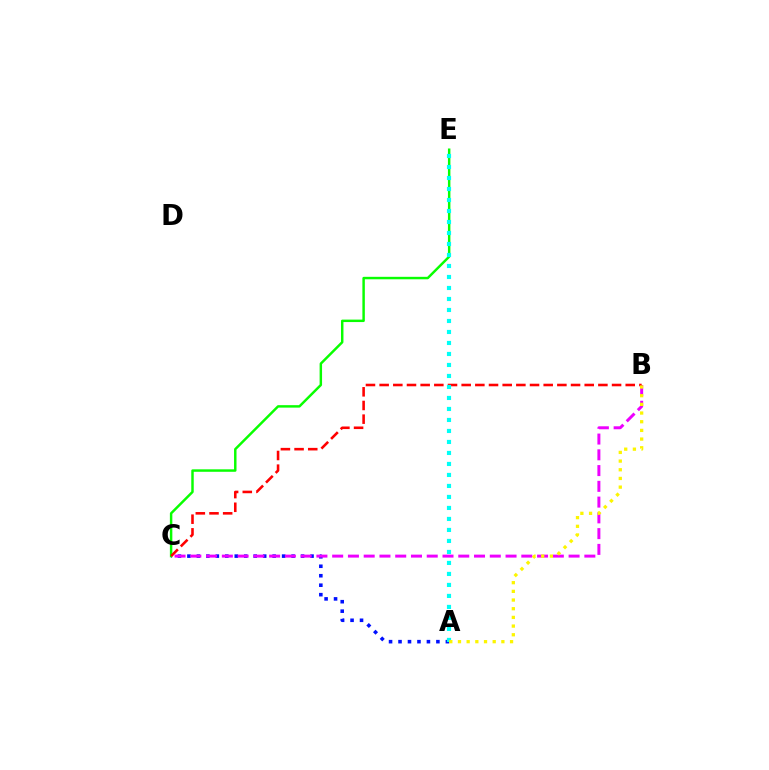{('A', 'C'): [{'color': '#0010ff', 'line_style': 'dotted', 'thickness': 2.57}], ('C', 'E'): [{'color': '#08ff00', 'line_style': 'solid', 'thickness': 1.77}], ('B', 'C'): [{'color': '#ee00ff', 'line_style': 'dashed', 'thickness': 2.14}, {'color': '#ff0000', 'line_style': 'dashed', 'thickness': 1.86}], ('A', 'E'): [{'color': '#00fff6', 'line_style': 'dotted', 'thickness': 2.99}], ('A', 'B'): [{'color': '#fcf500', 'line_style': 'dotted', 'thickness': 2.36}]}